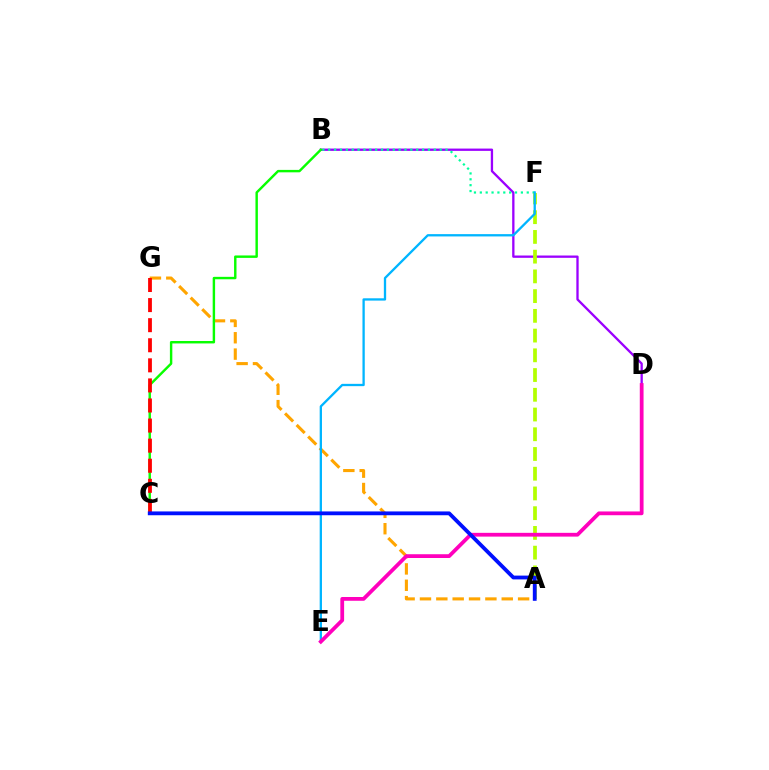{('B', 'D'): [{'color': '#9b00ff', 'line_style': 'solid', 'thickness': 1.66}], ('B', 'F'): [{'color': '#00ff9d', 'line_style': 'dotted', 'thickness': 1.59}], ('A', 'F'): [{'color': '#b3ff00', 'line_style': 'dashed', 'thickness': 2.68}], ('A', 'G'): [{'color': '#ffa500', 'line_style': 'dashed', 'thickness': 2.22}], ('B', 'C'): [{'color': '#08ff00', 'line_style': 'solid', 'thickness': 1.75}], ('E', 'F'): [{'color': '#00b5ff', 'line_style': 'solid', 'thickness': 1.66}], ('C', 'G'): [{'color': '#ff0000', 'line_style': 'dashed', 'thickness': 2.73}], ('D', 'E'): [{'color': '#ff00bd', 'line_style': 'solid', 'thickness': 2.71}], ('A', 'C'): [{'color': '#0010ff', 'line_style': 'solid', 'thickness': 2.74}]}